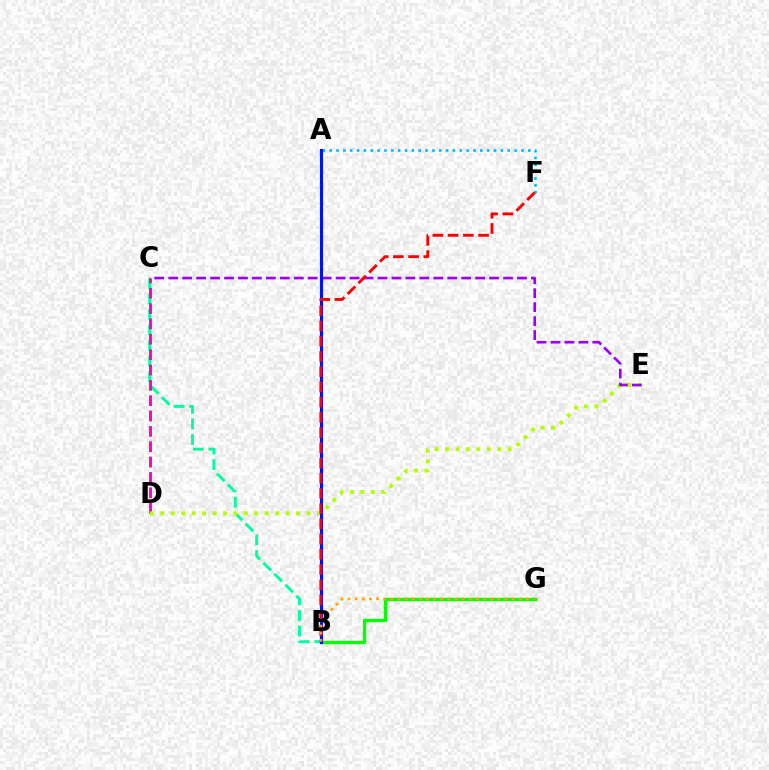{('B', 'C'): [{'color': '#00ff9d', 'line_style': 'dashed', 'thickness': 2.11}], ('A', 'F'): [{'color': '#00b5ff', 'line_style': 'dotted', 'thickness': 1.86}], ('C', 'D'): [{'color': '#ff00bd', 'line_style': 'dashed', 'thickness': 2.09}], ('B', 'G'): [{'color': '#08ff00', 'line_style': 'solid', 'thickness': 2.43}, {'color': '#ffa500', 'line_style': 'dotted', 'thickness': 1.94}], ('D', 'E'): [{'color': '#b3ff00', 'line_style': 'dotted', 'thickness': 2.84}], ('C', 'E'): [{'color': '#9b00ff', 'line_style': 'dashed', 'thickness': 1.9}], ('A', 'B'): [{'color': '#0010ff', 'line_style': 'solid', 'thickness': 2.24}], ('B', 'F'): [{'color': '#ff0000', 'line_style': 'dashed', 'thickness': 2.07}]}